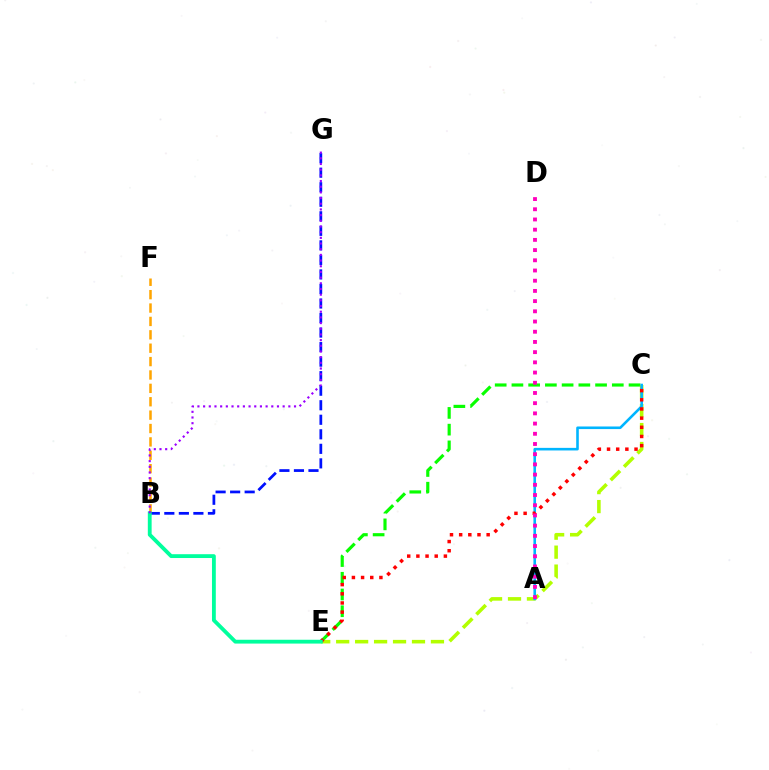{('C', 'E'): [{'color': '#08ff00', 'line_style': 'dashed', 'thickness': 2.27}, {'color': '#b3ff00', 'line_style': 'dashed', 'thickness': 2.57}, {'color': '#ff0000', 'line_style': 'dotted', 'thickness': 2.49}], ('B', 'F'): [{'color': '#ffa500', 'line_style': 'dashed', 'thickness': 1.82}], ('A', 'C'): [{'color': '#00b5ff', 'line_style': 'solid', 'thickness': 1.87}], ('B', 'G'): [{'color': '#0010ff', 'line_style': 'dashed', 'thickness': 1.97}, {'color': '#9b00ff', 'line_style': 'dotted', 'thickness': 1.54}], ('B', 'E'): [{'color': '#00ff9d', 'line_style': 'solid', 'thickness': 2.75}], ('A', 'D'): [{'color': '#ff00bd', 'line_style': 'dotted', 'thickness': 2.77}]}